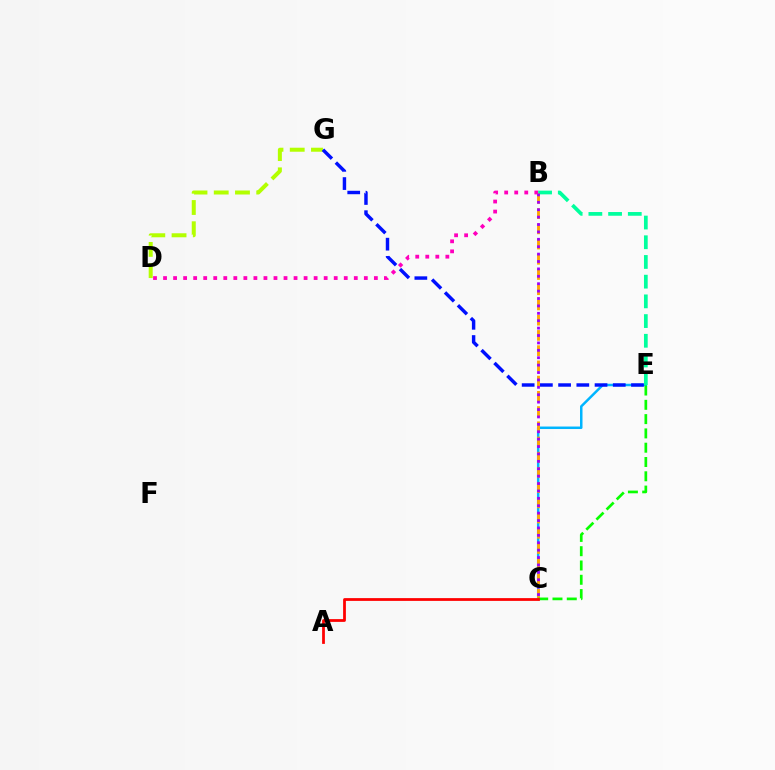{('C', 'E'): [{'color': '#00b5ff', 'line_style': 'solid', 'thickness': 1.79}, {'color': '#08ff00', 'line_style': 'dashed', 'thickness': 1.94}], ('D', 'G'): [{'color': '#b3ff00', 'line_style': 'dashed', 'thickness': 2.89}], ('B', 'D'): [{'color': '#ff00bd', 'line_style': 'dotted', 'thickness': 2.73}], ('B', 'E'): [{'color': '#00ff9d', 'line_style': 'dashed', 'thickness': 2.68}], ('E', 'G'): [{'color': '#0010ff', 'line_style': 'dashed', 'thickness': 2.48}], ('B', 'C'): [{'color': '#ffa500', 'line_style': 'dashed', 'thickness': 2.07}, {'color': '#9b00ff', 'line_style': 'dotted', 'thickness': 2.01}], ('A', 'C'): [{'color': '#ff0000', 'line_style': 'solid', 'thickness': 1.99}]}